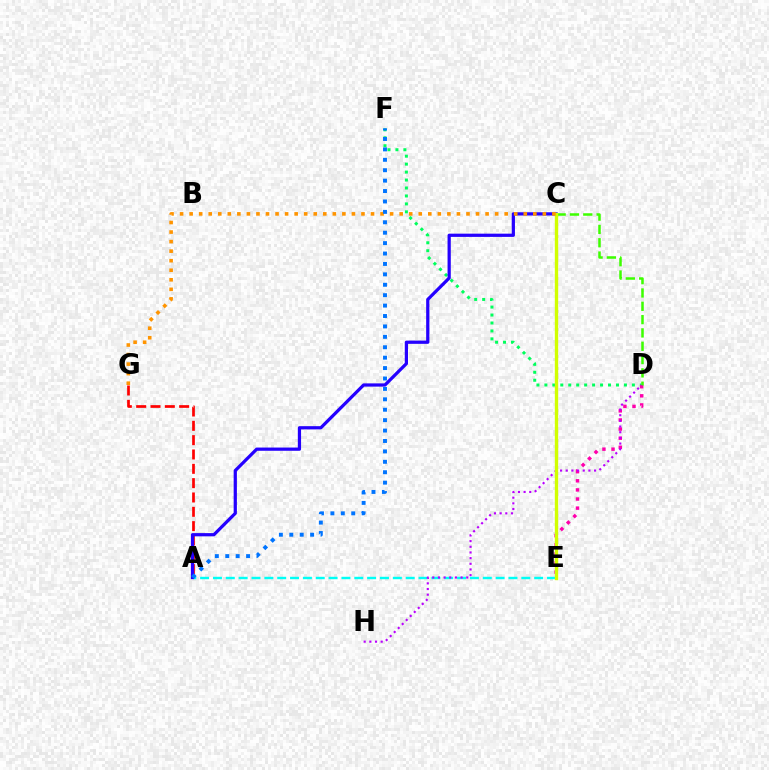{('D', 'F'): [{'color': '#00ff5c', 'line_style': 'dotted', 'thickness': 2.16}], ('A', 'G'): [{'color': '#ff0000', 'line_style': 'dashed', 'thickness': 1.95}], ('A', 'E'): [{'color': '#00fff6', 'line_style': 'dashed', 'thickness': 1.75}], ('A', 'C'): [{'color': '#2500ff', 'line_style': 'solid', 'thickness': 2.33}], ('D', 'E'): [{'color': '#ff00ac', 'line_style': 'dotted', 'thickness': 2.47}], ('C', 'D'): [{'color': '#3dff00', 'line_style': 'dashed', 'thickness': 1.81}], ('D', 'H'): [{'color': '#b900ff', 'line_style': 'dotted', 'thickness': 1.54}], ('C', 'E'): [{'color': '#d1ff00', 'line_style': 'solid', 'thickness': 2.42}], ('C', 'G'): [{'color': '#ff9400', 'line_style': 'dotted', 'thickness': 2.59}], ('A', 'F'): [{'color': '#0074ff', 'line_style': 'dotted', 'thickness': 2.83}]}